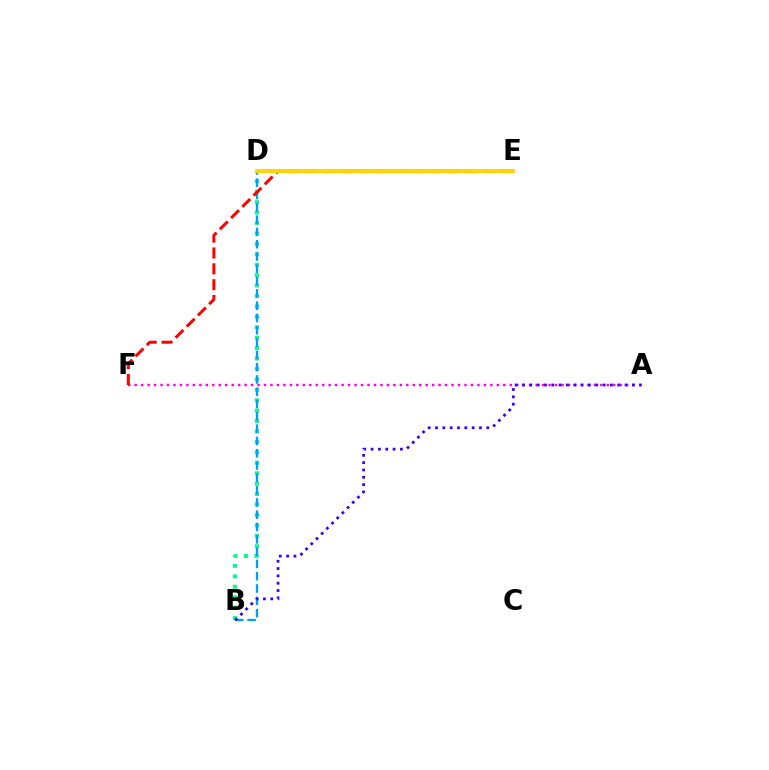{('B', 'D'): [{'color': '#00ff86', 'line_style': 'dotted', 'thickness': 2.83}, {'color': '#009eff', 'line_style': 'dashed', 'thickness': 1.67}], ('D', 'E'): [{'color': '#4fff00', 'line_style': 'dashed', 'thickness': 2.43}, {'color': '#ffd500', 'line_style': 'solid', 'thickness': 2.8}], ('A', 'F'): [{'color': '#ff00ed', 'line_style': 'dotted', 'thickness': 1.76}], ('A', 'B'): [{'color': '#3700ff', 'line_style': 'dotted', 'thickness': 1.99}], ('E', 'F'): [{'color': '#ff0000', 'line_style': 'dashed', 'thickness': 2.15}]}